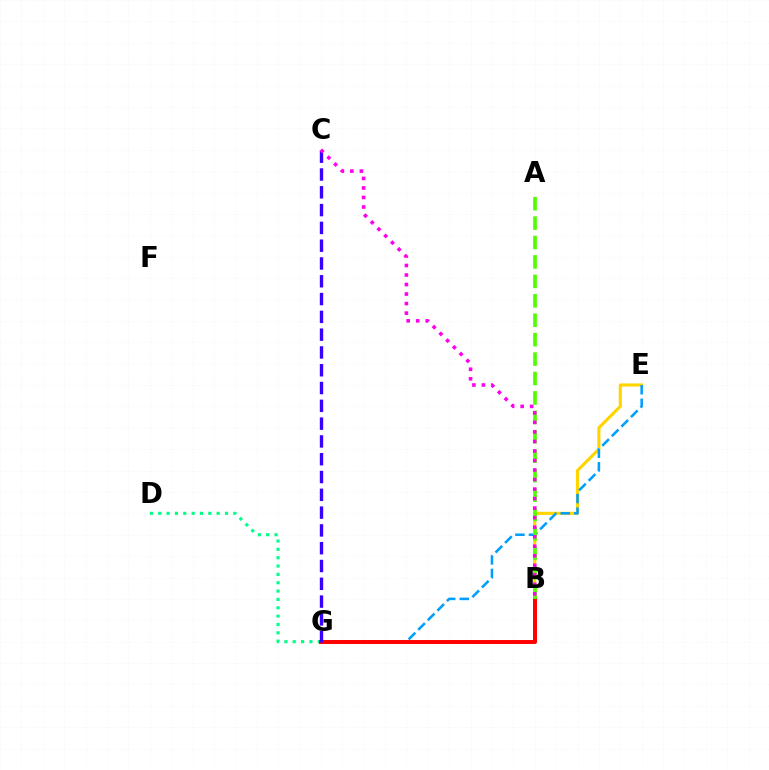{('B', 'E'): [{'color': '#ffd500', 'line_style': 'solid', 'thickness': 2.25}], ('D', 'G'): [{'color': '#00ff86', 'line_style': 'dotted', 'thickness': 2.27}], ('E', 'G'): [{'color': '#009eff', 'line_style': 'dashed', 'thickness': 1.84}], ('B', 'G'): [{'color': '#ff0000', 'line_style': 'solid', 'thickness': 2.85}], ('C', 'G'): [{'color': '#3700ff', 'line_style': 'dashed', 'thickness': 2.42}], ('A', 'B'): [{'color': '#4fff00', 'line_style': 'dashed', 'thickness': 2.64}], ('B', 'C'): [{'color': '#ff00ed', 'line_style': 'dotted', 'thickness': 2.59}]}